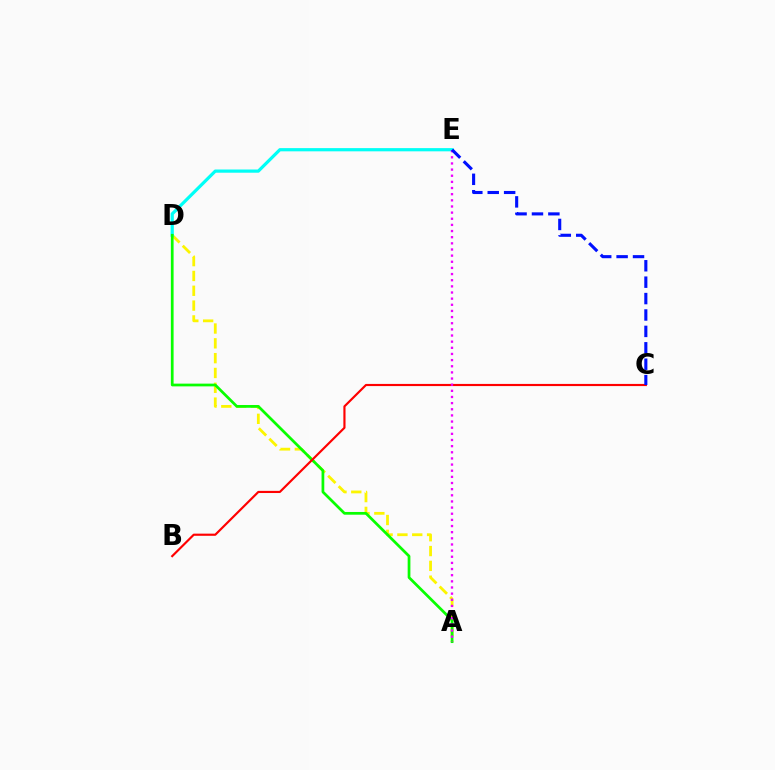{('A', 'D'): [{'color': '#fcf500', 'line_style': 'dashed', 'thickness': 2.01}, {'color': '#08ff00', 'line_style': 'solid', 'thickness': 1.97}], ('D', 'E'): [{'color': '#00fff6', 'line_style': 'solid', 'thickness': 2.31}], ('B', 'C'): [{'color': '#ff0000', 'line_style': 'solid', 'thickness': 1.55}], ('A', 'E'): [{'color': '#ee00ff', 'line_style': 'dotted', 'thickness': 1.67}], ('C', 'E'): [{'color': '#0010ff', 'line_style': 'dashed', 'thickness': 2.23}]}